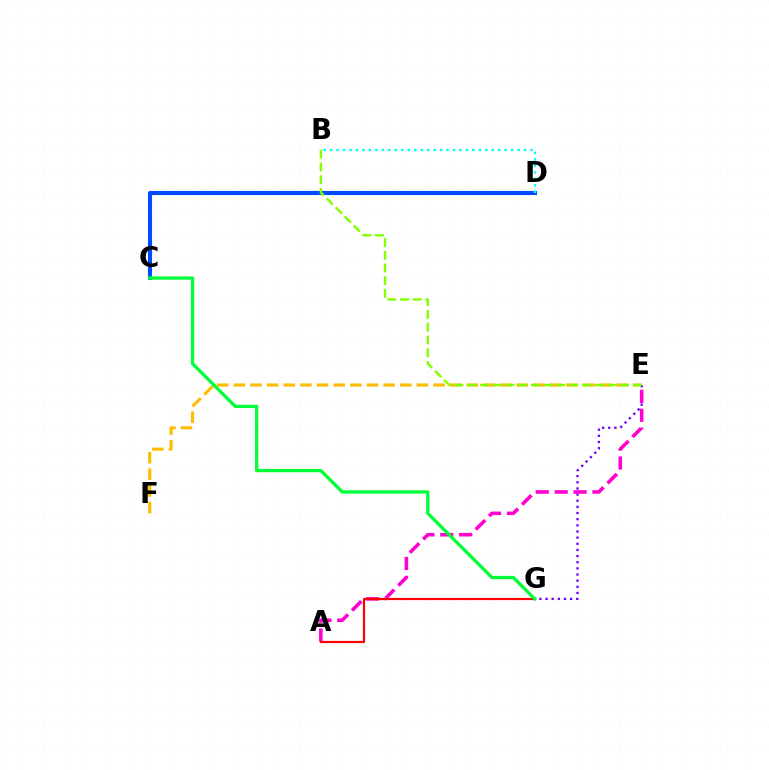{('E', 'F'): [{'color': '#ffbd00', 'line_style': 'dashed', 'thickness': 2.26}], ('E', 'G'): [{'color': '#7200ff', 'line_style': 'dotted', 'thickness': 1.67}], ('A', 'E'): [{'color': '#ff00cf', 'line_style': 'dashed', 'thickness': 2.56}], ('A', 'G'): [{'color': '#ff0000', 'line_style': 'solid', 'thickness': 1.58}], ('C', 'D'): [{'color': '#004bff', 'line_style': 'solid', 'thickness': 2.94}], ('B', 'E'): [{'color': '#84ff00', 'line_style': 'dashed', 'thickness': 1.73}], ('B', 'D'): [{'color': '#00fff6', 'line_style': 'dotted', 'thickness': 1.76}], ('C', 'G'): [{'color': '#00ff39', 'line_style': 'solid', 'thickness': 2.38}]}